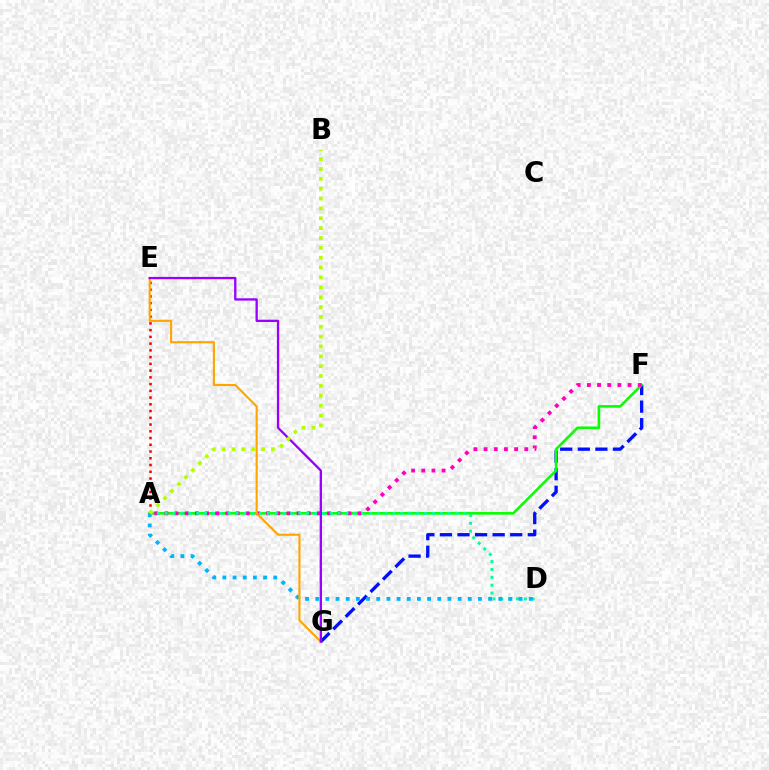{('F', 'G'): [{'color': '#0010ff', 'line_style': 'dashed', 'thickness': 2.39}], ('A', 'F'): [{'color': '#08ff00', 'line_style': 'solid', 'thickness': 1.88}, {'color': '#ff00bd', 'line_style': 'dotted', 'thickness': 2.76}], ('A', 'D'): [{'color': '#00ff9d', 'line_style': 'dotted', 'thickness': 2.13}, {'color': '#00b5ff', 'line_style': 'dotted', 'thickness': 2.76}], ('A', 'E'): [{'color': '#ff0000', 'line_style': 'dotted', 'thickness': 1.83}], ('E', 'G'): [{'color': '#ffa500', 'line_style': 'solid', 'thickness': 1.53}, {'color': '#9b00ff', 'line_style': 'solid', 'thickness': 1.67}], ('A', 'B'): [{'color': '#b3ff00', 'line_style': 'dotted', 'thickness': 2.68}]}